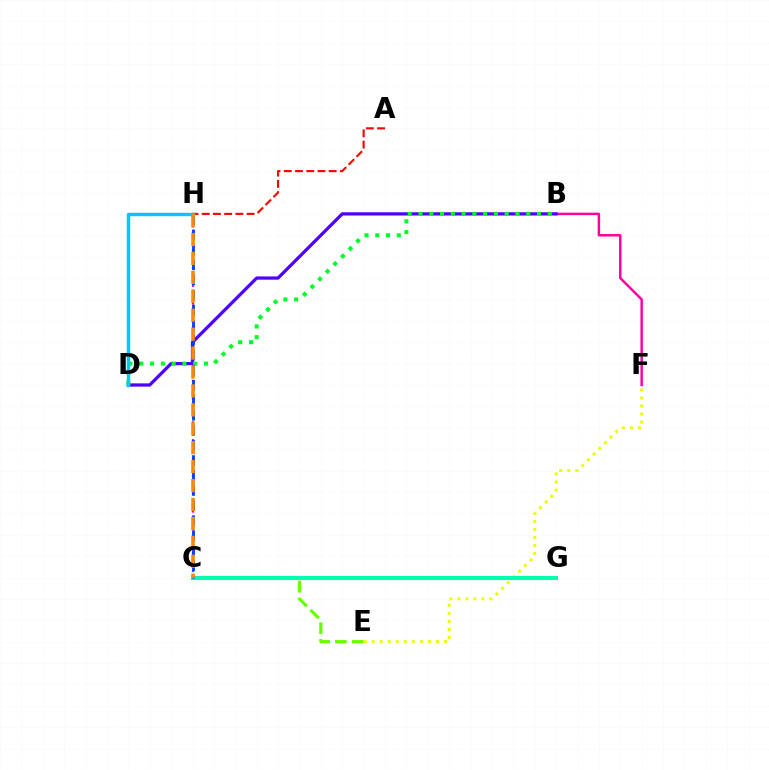{('B', 'F'): [{'color': '#ff00a0', 'line_style': 'solid', 'thickness': 1.78}], ('A', 'H'): [{'color': '#ff0000', 'line_style': 'dashed', 'thickness': 1.53}], ('C', 'H'): [{'color': '#d600ff', 'line_style': 'dotted', 'thickness': 1.61}, {'color': '#003fff', 'line_style': 'dashed', 'thickness': 2.04}, {'color': '#ff8800', 'line_style': 'dashed', 'thickness': 2.57}], ('B', 'D'): [{'color': '#4f00ff', 'line_style': 'solid', 'thickness': 2.34}, {'color': '#00ff27', 'line_style': 'dotted', 'thickness': 2.93}], ('C', 'E'): [{'color': '#66ff00', 'line_style': 'dashed', 'thickness': 2.28}], ('E', 'F'): [{'color': '#eeff00', 'line_style': 'dotted', 'thickness': 2.18}], ('C', 'G'): [{'color': '#00ffaf', 'line_style': 'solid', 'thickness': 2.91}], ('D', 'H'): [{'color': '#00c7ff', 'line_style': 'solid', 'thickness': 2.48}]}